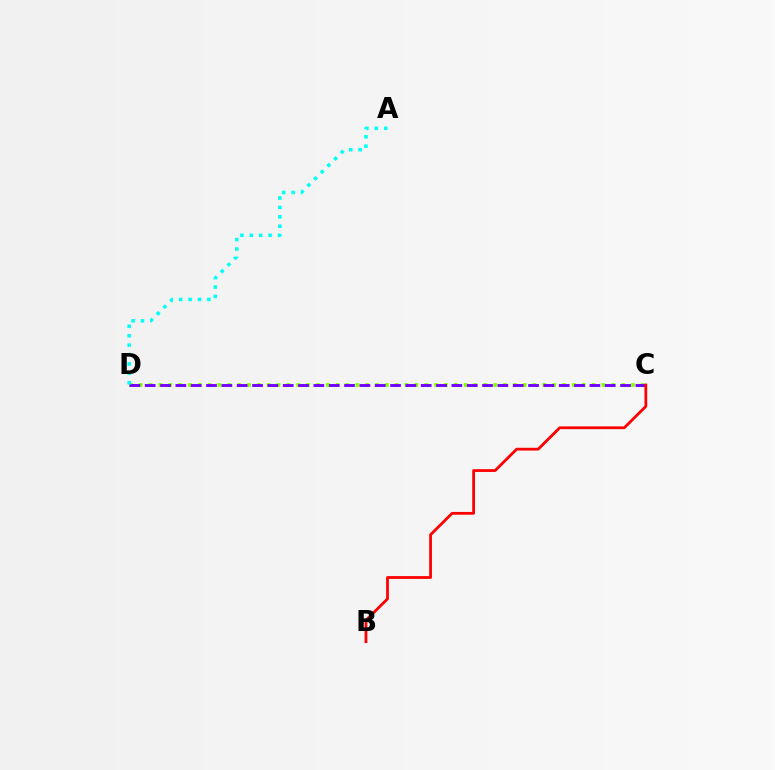{('C', 'D'): [{'color': '#84ff00', 'line_style': 'dotted', 'thickness': 2.67}, {'color': '#7200ff', 'line_style': 'dashed', 'thickness': 2.08}], ('A', 'D'): [{'color': '#00fff6', 'line_style': 'dotted', 'thickness': 2.55}], ('B', 'C'): [{'color': '#ff0000', 'line_style': 'solid', 'thickness': 2.0}]}